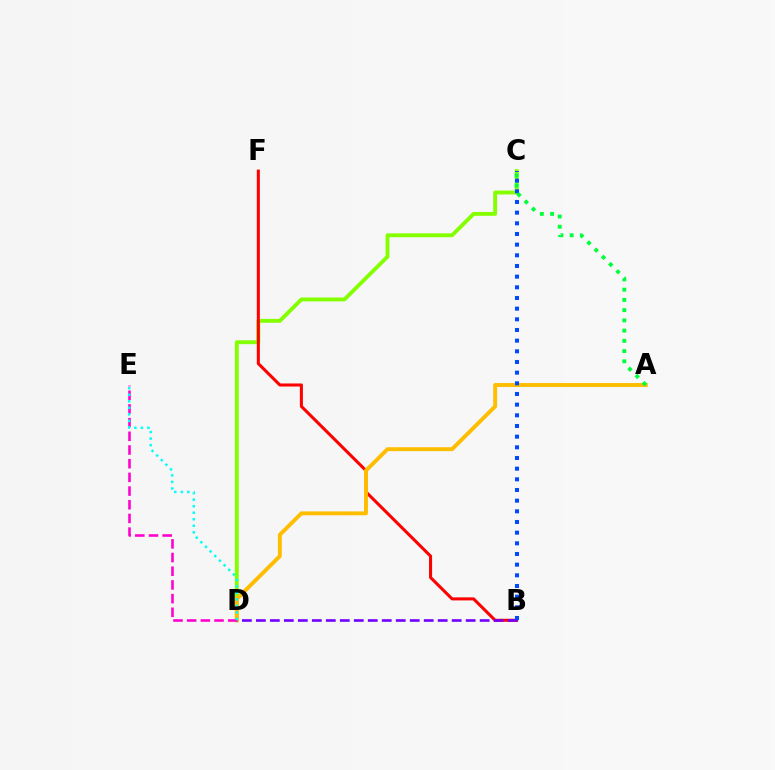{('C', 'D'): [{'color': '#84ff00', 'line_style': 'solid', 'thickness': 2.79}], ('B', 'F'): [{'color': '#ff0000', 'line_style': 'solid', 'thickness': 2.2}], ('A', 'D'): [{'color': '#ffbd00', 'line_style': 'solid', 'thickness': 2.81}], ('D', 'E'): [{'color': '#ff00cf', 'line_style': 'dashed', 'thickness': 1.86}, {'color': '#00fff6', 'line_style': 'dotted', 'thickness': 1.78}], ('B', 'D'): [{'color': '#7200ff', 'line_style': 'dashed', 'thickness': 1.9}], ('B', 'C'): [{'color': '#004bff', 'line_style': 'dotted', 'thickness': 2.9}], ('A', 'C'): [{'color': '#00ff39', 'line_style': 'dotted', 'thickness': 2.78}]}